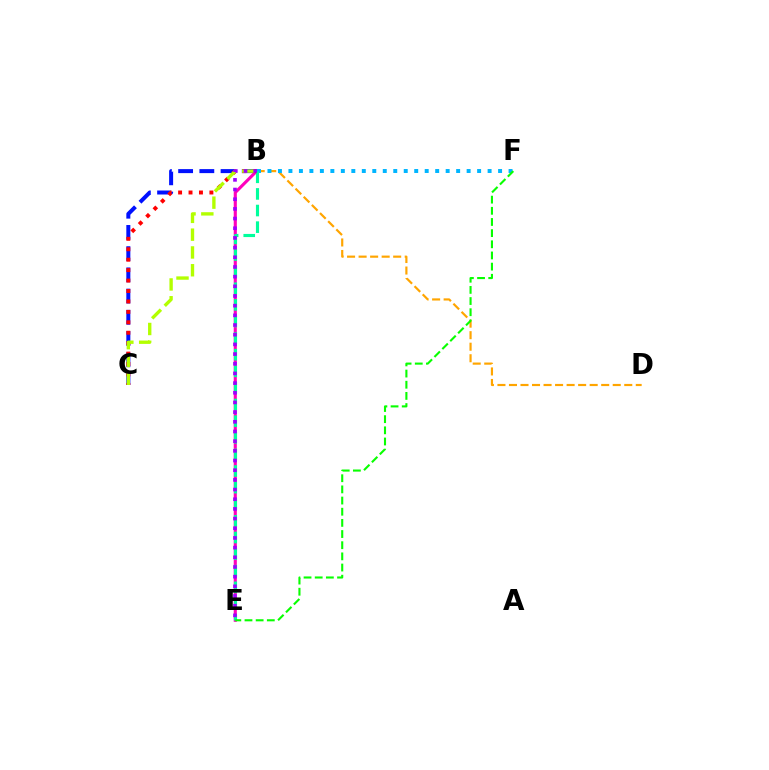{('B', 'D'): [{'color': '#ffa500', 'line_style': 'dashed', 'thickness': 1.57}], ('B', 'C'): [{'color': '#0010ff', 'line_style': 'dashed', 'thickness': 2.88}, {'color': '#ff0000', 'line_style': 'dotted', 'thickness': 2.83}, {'color': '#b3ff00', 'line_style': 'dashed', 'thickness': 2.42}], ('B', 'E'): [{'color': '#ff00bd', 'line_style': 'solid', 'thickness': 2.24}, {'color': '#00ff9d', 'line_style': 'dashed', 'thickness': 2.26}, {'color': '#9b00ff', 'line_style': 'dotted', 'thickness': 2.63}], ('B', 'F'): [{'color': '#00b5ff', 'line_style': 'dotted', 'thickness': 2.85}], ('E', 'F'): [{'color': '#08ff00', 'line_style': 'dashed', 'thickness': 1.52}]}